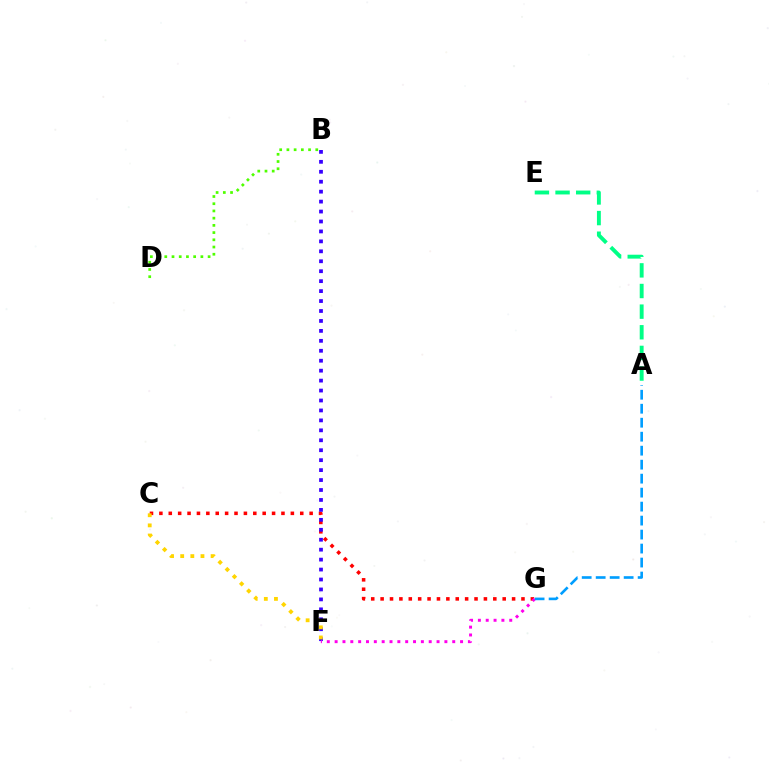{('A', 'E'): [{'color': '#00ff86', 'line_style': 'dashed', 'thickness': 2.8}], ('C', 'G'): [{'color': '#ff0000', 'line_style': 'dotted', 'thickness': 2.55}], ('B', 'F'): [{'color': '#3700ff', 'line_style': 'dotted', 'thickness': 2.7}], ('F', 'G'): [{'color': '#ff00ed', 'line_style': 'dotted', 'thickness': 2.13}], ('C', 'F'): [{'color': '#ffd500', 'line_style': 'dotted', 'thickness': 2.75}], ('B', 'D'): [{'color': '#4fff00', 'line_style': 'dotted', 'thickness': 1.96}], ('A', 'G'): [{'color': '#009eff', 'line_style': 'dashed', 'thickness': 1.9}]}